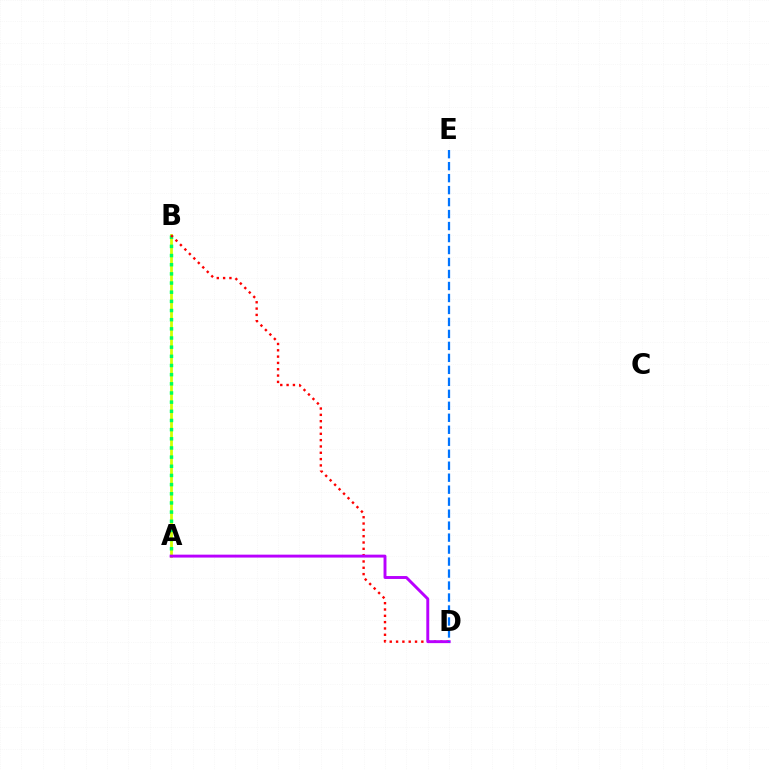{('A', 'B'): [{'color': '#d1ff00', 'line_style': 'solid', 'thickness': 2.0}, {'color': '#00ff5c', 'line_style': 'dotted', 'thickness': 2.49}], ('B', 'D'): [{'color': '#ff0000', 'line_style': 'dotted', 'thickness': 1.72}], ('A', 'D'): [{'color': '#b900ff', 'line_style': 'solid', 'thickness': 2.1}], ('D', 'E'): [{'color': '#0074ff', 'line_style': 'dashed', 'thickness': 1.63}]}